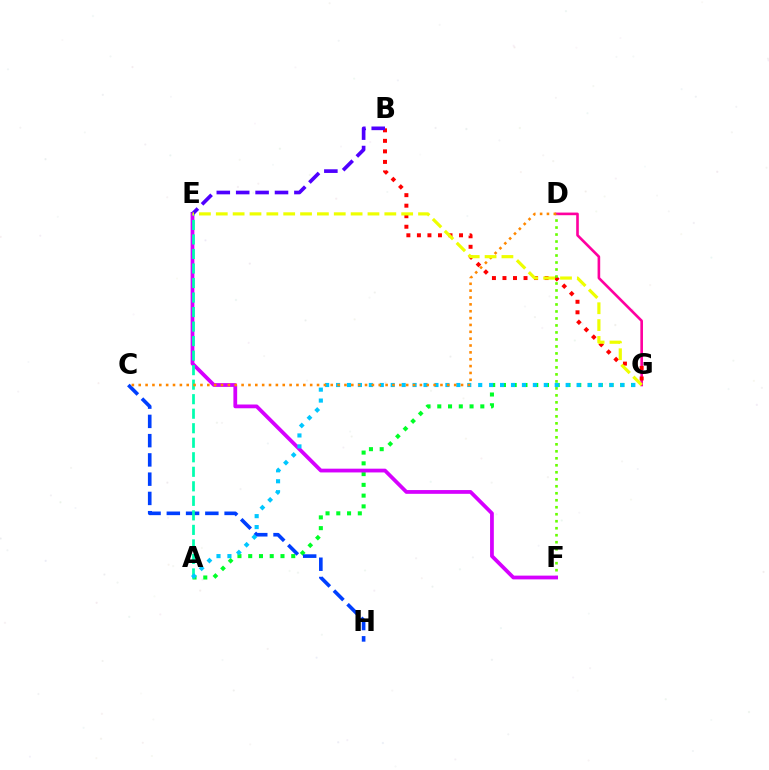{('D', 'G'): [{'color': '#ff00a0', 'line_style': 'solid', 'thickness': 1.89}], ('B', 'G'): [{'color': '#ff0000', 'line_style': 'dotted', 'thickness': 2.86}], ('A', 'G'): [{'color': '#00ff27', 'line_style': 'dotted', 'thickness': 2.92}, {'color': '#00c7ff', 'line_style': 'dotted', 'thickness': 2.97}], ('C', 'H'): [{'color': '#003fff', 'line_style': 'dashed', 'thickness': 2.62}], ('D', 'F'): [{'color': '#66ff00', 'line_style': 'dotted', 'thickness': 1.9}], ('E', 'F'): [{'color': '#d600ff', 'line_style': 'solid', 'thickness': 2.71}], ('B', 'E'): [{'color': '#4f00ff', 'line_style': 'dashed', 'thickness': 2.64}], ('A', 'E'): [{'color': '#00ffaf', 'line_style': 'dashed', 'thickness': 1.97}], ('C', 'D'): [{'color': '#ff8800', 'line_style': 'dotted', 'thickness': 1.86}], ('E', 'G'): [{'color': '#eeff00', 'line_style': 'dashed', 'thickness': 2.29}]}